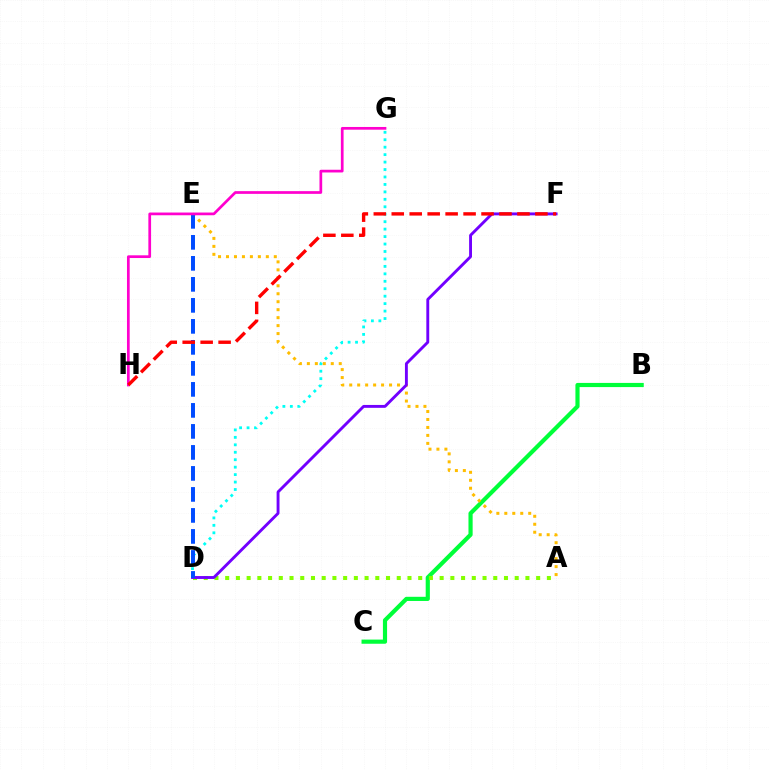{('B', 'C'): [{'color': '#00ff39', 'line_style': 'solid', 'thickness': 3.0}], ('D', 'G'): [{'color': '#00fff6', 'line_style': 'dotted', 'thickness': 2.02}], ('A', 'D'): [{'color': '#84ff00', 'line_style': 'dotted', 'thickness': 2.91}], ('A', 'E'): [{'color': '#ffbd00', 'line_style': 'dotted', 'thickness': 2.16}], ('D', 'F'): [{'color': '#7200ff', 'line_style': 'solid', 'thickness': 2.08}], ('D', 'E'): [{'color': '#004bff', 'line_style': 'dashed', 'thickness': 2.85}], ('G', 'H'): [{'color': '#ff00cf', 'line_style': 'solid', 'thickness': 1.96}], ('F', 'H'): [{'color': '#ff0000', 'line_style': 'dashed', 'thickness': 2.44}]}